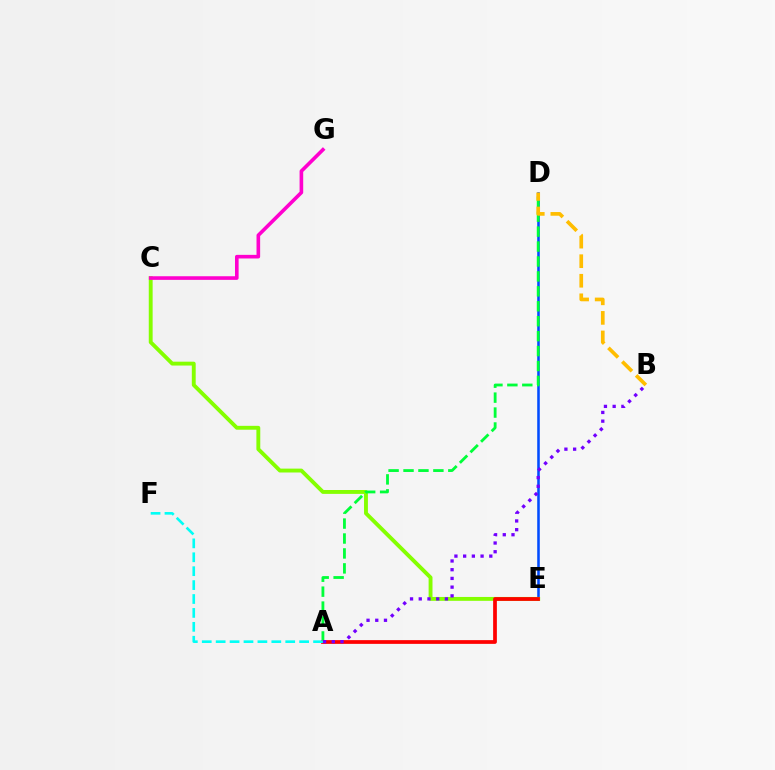{('D', 'E'): [{'color': '#004bff', 'line_style': 'solid', 'thickness': 1.84}], ('C', 'E'): [{'color': '#84ff00', 'line_style': 'solid', 'thickness': 2.79}], ('A', 'D'): [{'color': '#00ff39', 'line_style': 'dashed', 'thickness': 2.03}], ('A', 'E'): [{'color': '#ff0000', 'line_style': 'solid', 'thickness': 2.69}], ('B', 'D'): [{'color': '#ffbd00', 'line_style': 'dashed', 'thickness': 2.66}], ('A', 'B'): [{'color': '#7200ff', 'line_style': 'dotted', 'thickness': 2.37}], ('A', 'F'): [{'color': '#00fff6', 'line_style': 'dashed', 'thickness': 1.89}], ('C', 'G'): [{'color': '#ff00cf', 'line_style': 'solid', 'thickness': 2.61}]}